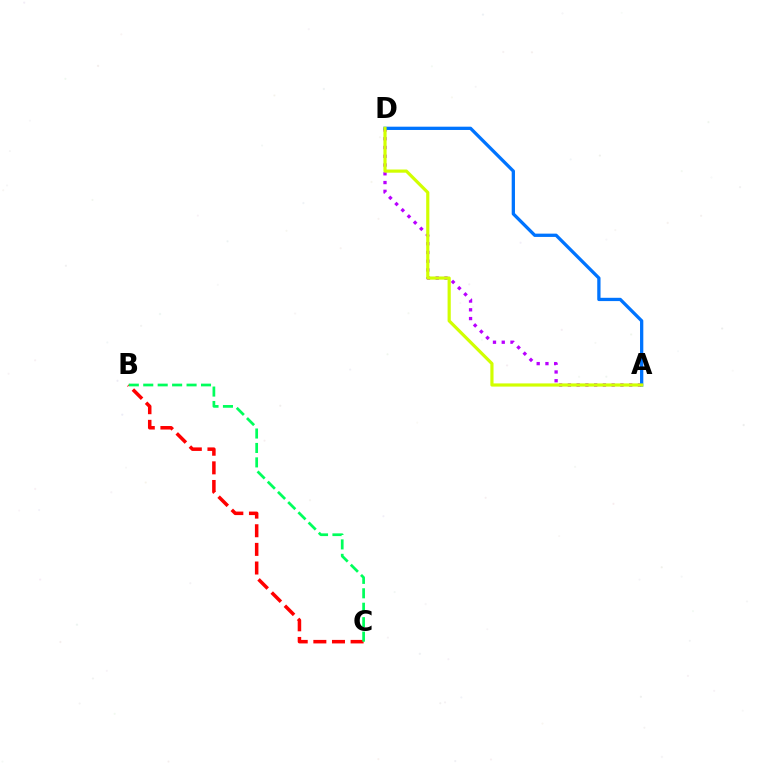{('A', 'D'): [{'color': '#b900ff', 'line_style': 'dotted', 'thickness': 2.38}, {'color': '#0074ff', 'line_style': 'solid', 'thickness': 2.36}, {'color': '#d1ff00', 'line_style': 'solid', 'thickness': 2.29}], ('B', 'C'): [{'color': '#ff0000', 'line_style': 'dashed', 'thickness': 2.53}, {'color': '#00ff5c', 'line_style': 'dashed', 'thickness': 1.96}]}